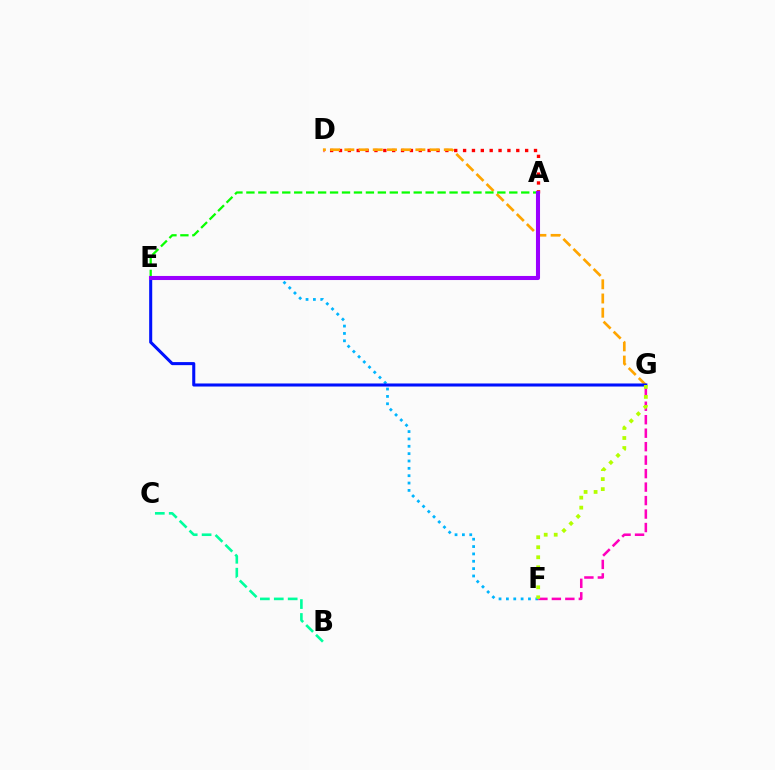{('A', 'D'): [{'color': '#ff0000', 'line_style': 'dotted', 'thickness': 2.41}], ('E', 'F'): [{'color': '#00b5ff', 'line_style': 'dotted', 'thickness': 2.0}], ('F', 'G'): [{'color': '#ff00bd', 'line_style': 'dashed', 'thickness': 1.83}, {'color': '#b3ff00', 'line_style': 'dotted', 'thickness': 2.72}], ('D', 'G'): [{'color': '#ffa500', 'line_style': 'dashed', 'thickness': 1.93}], ('E', 'G'): [{'color': '#0010ff', 'line_style': 'solid', 'thickness': 2.2}], ('B', 'C'): [{'color': '#00ff9d', 'line_style': 'dashed', 'thickness': 1.89}], ('A', 'E'): [{'color': '#08ff00', 'line_style': 'dashed', 'thickness': 1.62}, {'color': '#9b00ff', 'line_style': 'solid', 'thickness': 2.93}]}